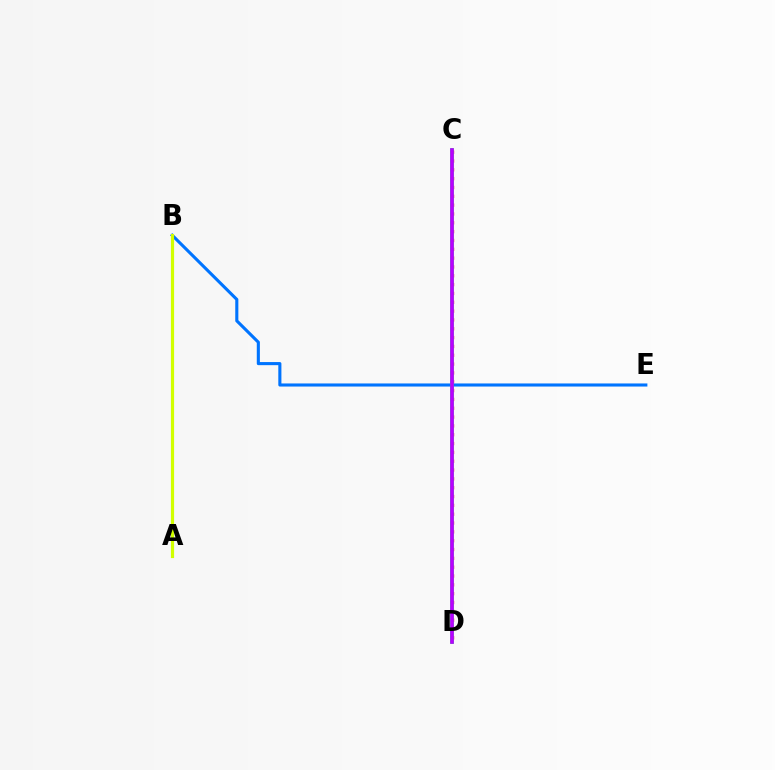{('C', 'D'): [{'color': '#ff0000', 'line_style': 'dotted', 'thickness': 2.4}, {'color': '#00ff5c', 'line_style': 'solid', 'thickness': 2.59}, {'color': '#b900ff', 'line_style': 'solid', 'thickness': 2.62}], ('B', 'E'): [{'color': '#0074ff', 'line_style': 'solid', 'thickness': 2.23}], ('A', 'B'): [{'color': '#d1ff00', 'line_style': 'solid', 'thickness': 2.29}]}